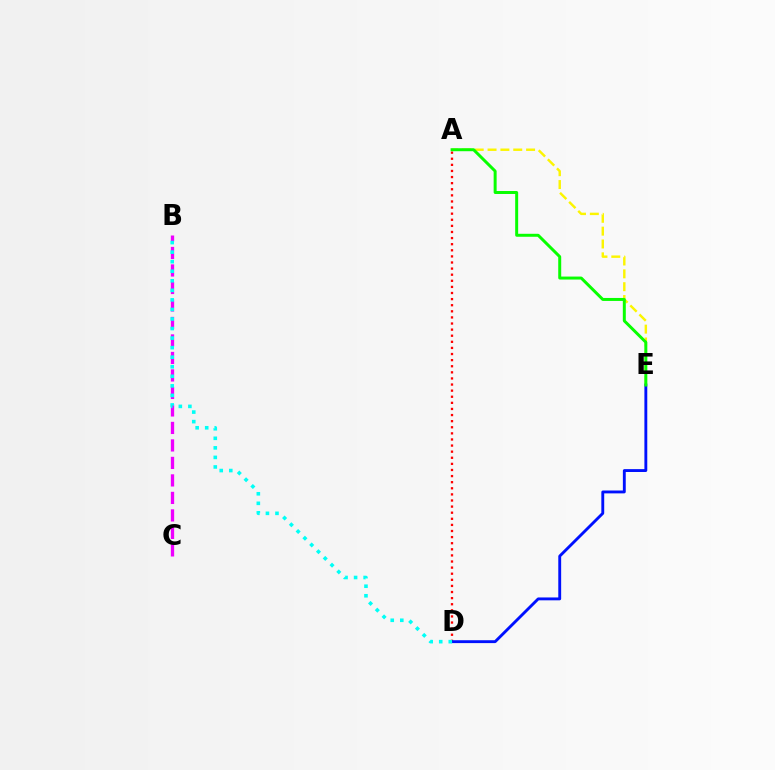{('A', 'D'): [{'color': '#ff0000', 'line_style': 'dotted', 'thickness': 1.66}], ('B', 'C'): [{'color': '#ee00ff', 'line_style': 'dashed', 'thickness': 2.38}], ('A', 'E'): [{'color': '#fcf500', 'line_style': 'dashed', 'thickness': 1.75}, {'color': '#08ff00', 'line_style': 'solid', 'thickness': 2.14}], ('D', 'E'): [{'color': '#0010ff', 'line_style': 'solid', 'thickness': 2.07}], ('B', 'D'): [{'color': '#00fff6', 'line_style': 'dotted', 'thickness': 2.6}]}